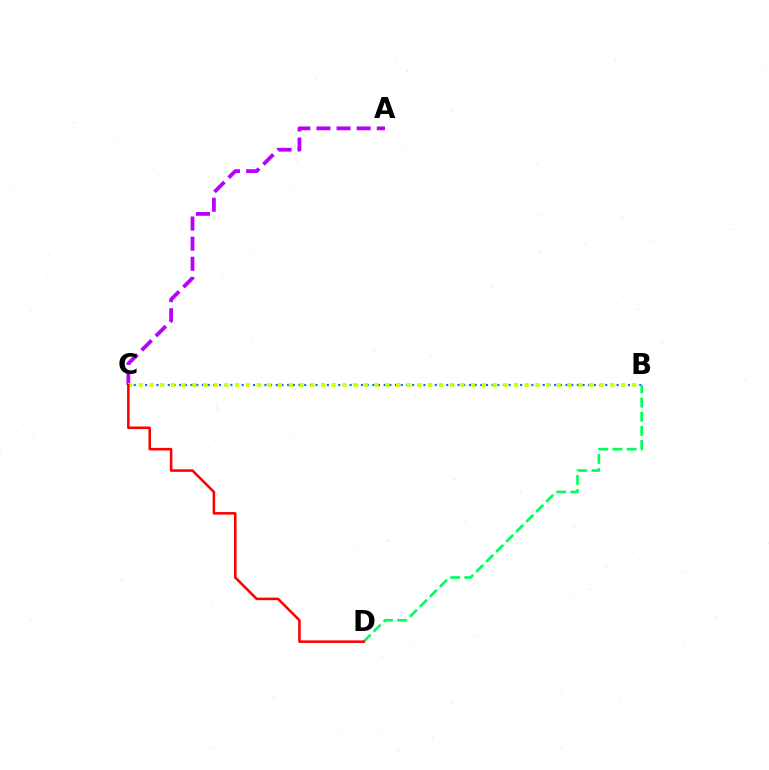{('B', 'C'): [{'color': '#0074ff', 'line_style': 'dotted', 'thickness': 1.54}, {'color': '#d1ff00', 'line_style': 'dotted', 'thickness': 2.91}], ('B', 'D'): [{'color': '#00ff5c', 'line_style': 'dashed', 'thickness': 1.92}], ('A', 'C'): [{'color': '#b900ff', 'line_style': 'dashed', 'thickness': 2.73}], ('C', 'D'): [{'color': '#ff0000', 'line_style': 'solid', 'thickness': 1.83}]}